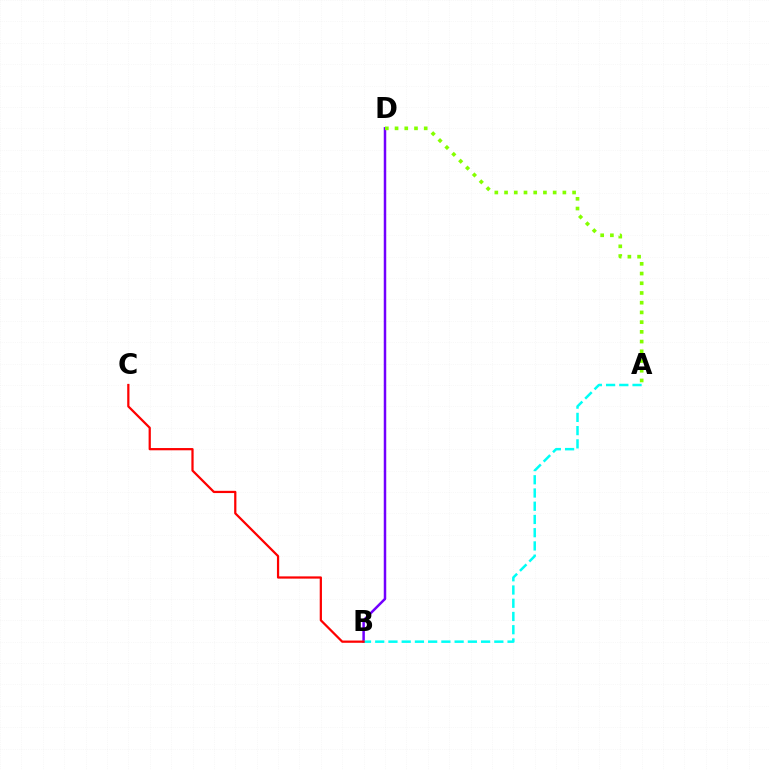{('B', 'D'): [{'color': '#7200ff', 'line_style': 'solid', 'thickness': 1.8}], ('A', 'B'): [{'color': '#00fff6', 'line_style': 'dashed', 'thickness': 1.8}], ('B', 'C'): [{'color': '#ff0000', 'line_style': 'solid', 'thickness': 1.61}], ('A', 'D'): [{'color': '#84ff00', 'line_style': 'dotted', 'thickness': 2.64}]}